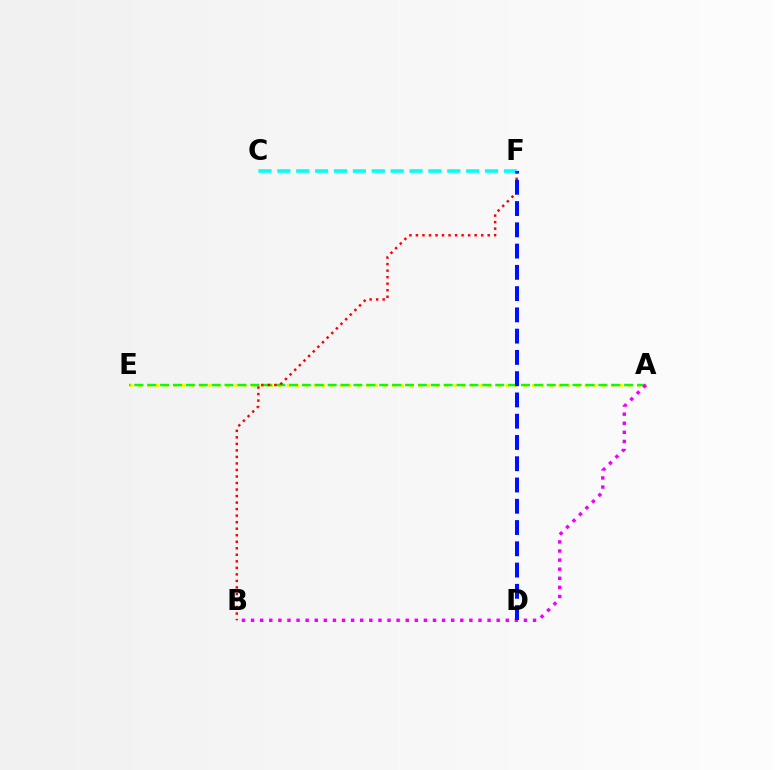{('C', 'F'): [{'color': '#00fff6', 'line_style': 'dashed', 'thickness': 2.56}], ('A', 'E'): [{'color': '#fcf500', 'line_style': 'dotted', 'thickness': 2.38}, {'color': '#08ff00', 'line_style': 'dashed', 'thickness': 1.75}], ('A', 'B'): [{'color': '#ee00ff', 'line_style': 'dotted', 'thickness': 2.47}], ('B', 'F'): [{'color': '#ff0000', 'line_style': 'dotted', 'thickness': 1.77}], ('D', 'F'): [{'color': '#0010ff', 'line_style': 'dashed', 'thickness': 2.89}]}